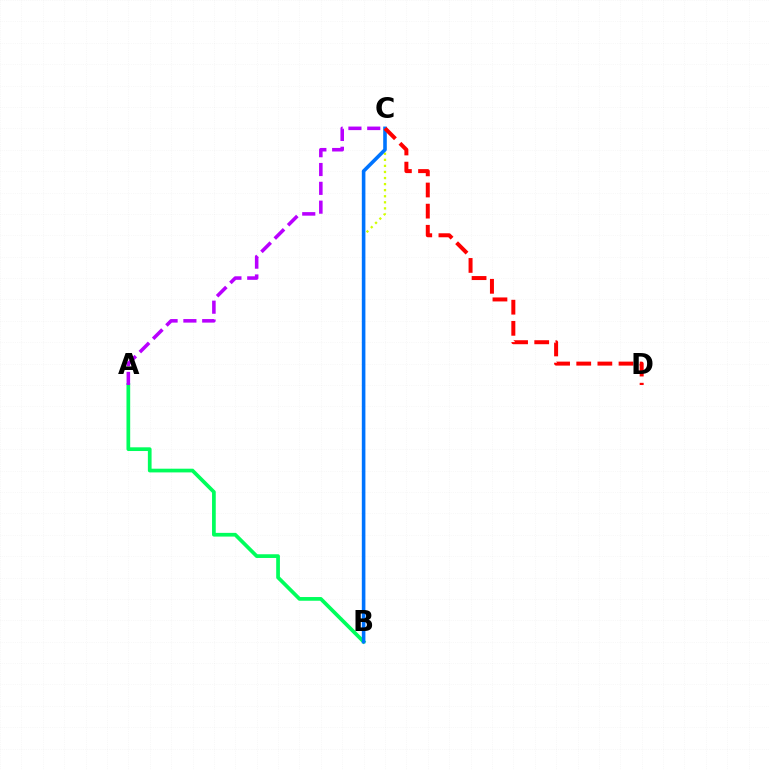{('A', 'B'): [{'color': '#00ff5c', 'line_style': 'solid', 'thickness': 2.67}], ('B', 'C'): [{'color': '#d1ff00', 'line_style': 'dotted', 'thickness': 1.65}, {'color': '#0074ff', 'line_style': 'solid', 'thickness': 2.58}], ('C', 'D'): [{'color': '#ff0000', 'line_style': 'dashed', 'thickness': 2.87}], ('A', 'C'): [{'color': '#b900ff', 'line_style': 'dashed', 'thickness': 2.56}]}